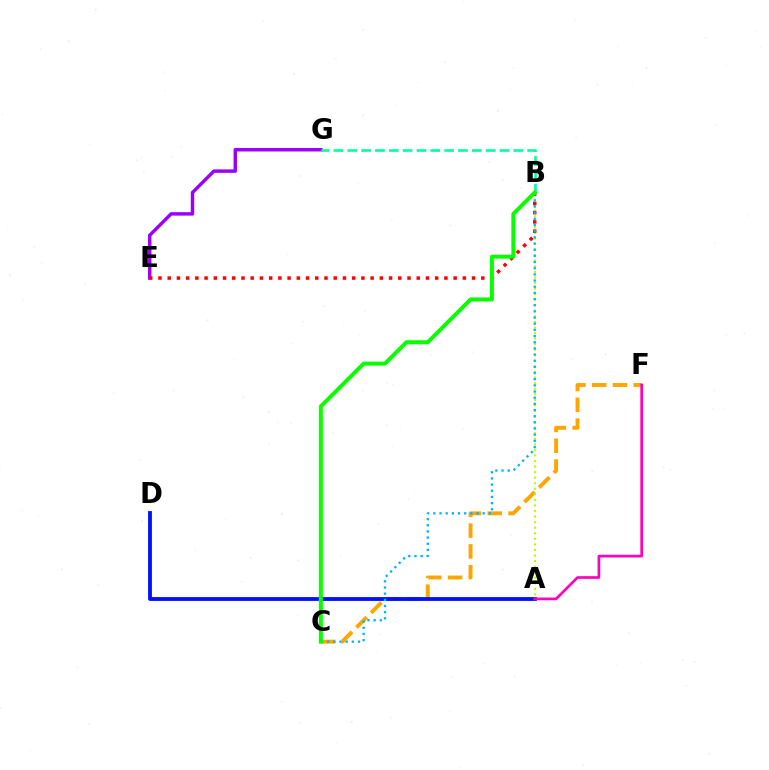{('C', 'F'): [{'color': '#ffa500', 'line_style': 'dashed', 'thickness': 2.82}], ('A', 'B'): [{'color': '#b3ff00', 'line_style': 'dotted', 'thickness': 1.51}], ('A', 'D'): [{'color': '#0010ff', 'line_style': 'solid', 'thickness': 2.75}], ('E', 'G'): [{'color': '#9b00ff', 'line_style': 'solid', 'thickness': 2.48}], ('B', 'E'): [{'color': '#ff0000', 'line_style': 'dotted', 'thickness': 2.51}], ('A', 'F'): [{'color': '#ff00bd', 'line_style': 'solid', 'thickness': 1.93}], ('B', 'C'): [{'color': '#00b5ff', 'line_style': 'dotted', 'thickness': 1.68}, {'color': '#08ff00', 'line_style': 'solid', 'thickness': 2.86}], ('B', 'G'): [{'color': '#00ff9d', 'line_style': 'dashed', 'thickness': 1.88}]}